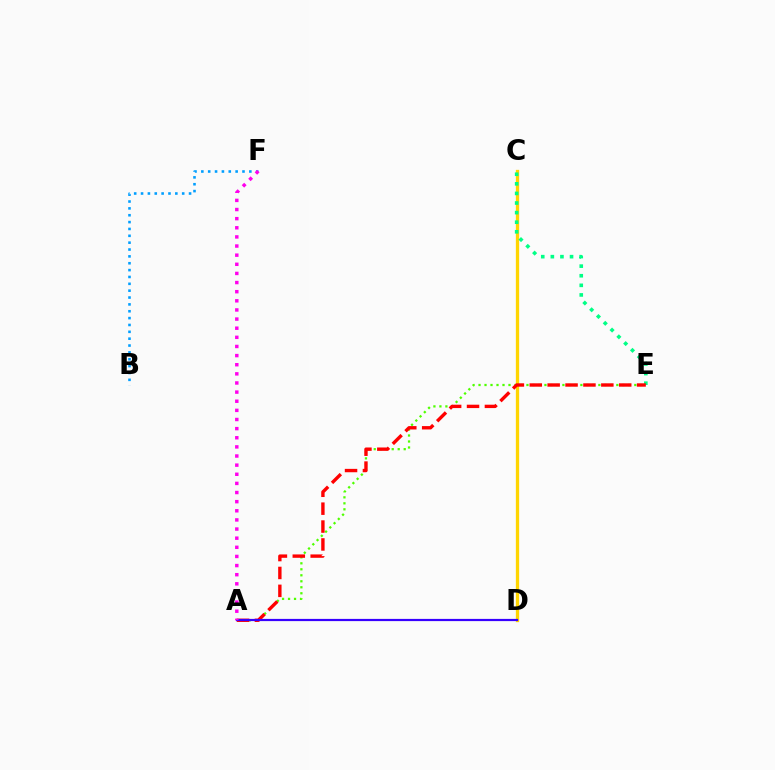{('C', 'D'): [{'color': '#ffd500', 'line_style': 'solid', 'thickness': 2.38}], ('B', 'F'): [{'color': '#009eff', 'line_style': 'dotted', 'thickness': 1.86}], ('C', 'E'): [{'color': '#00ff86', 'line_style': 'dotted', 'thickness': 2.61}], ('A', 'E'): [{'color': '#4fff00', 'line_style': 'dotted', 'thickness': 1.63}, {'color': '#ff0000', 'line_style': 'dashed', 'thickness': 2.43}], ('A', 'D'): [{'color': '#3700ff', 'line_style': 'solid', 'thickness': 1.59}], ('A', 'F'): [{'color': '#ff00ed', 'line_style': 'dotted', 'thickness': 2.48}]}